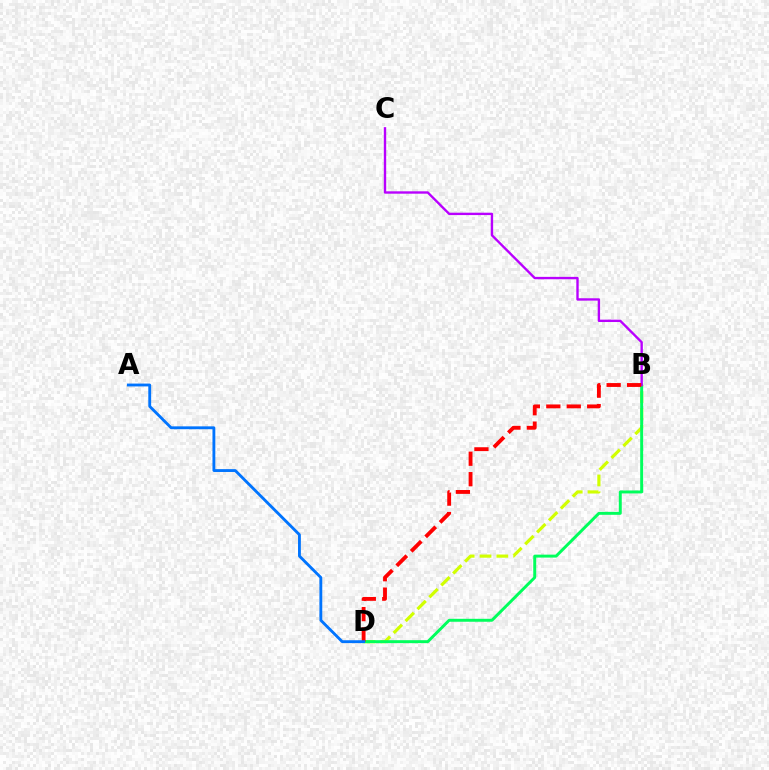{('B', 'D'): [{'color': '#d1ff00', 'line_style': 'dashed', 'thickness': 2.29}, {'color': '#00ff5c', 'line_style': 'solid', 'thickness': 2.12}, {'color': '#ff0000', 'line_style': 'dashed', 'thickness': 2.78}], ('B', 'C'): [{'color': '#b900ff', 'line_style': 'solid', 'thickness': 1.71}], ('A', 'D'): [{'color': '#0074ff', 'line_style': 'solid', 'thickness': 2.05}]}